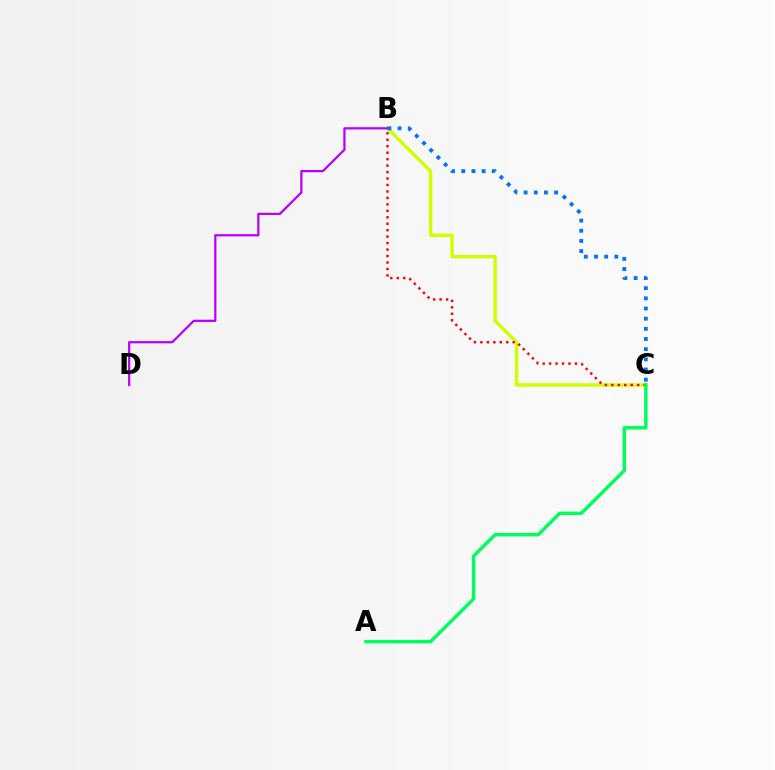{('B', 'C'): [{'color': '#d1ff00', 'line_style': 'solid', 'thickness': 2.48}, {'color': '#ff0000', 'line_style': 'dotted', 'thickness': 1.75}, {'color': '#0074ff', 'line_style': 'dotted', 'thickness': 2.76}], ('B', 'D'): [{'color': '#b900ff', 'line_style': 'solid', 'thickness': 1.61}], ('A', 'C'): [{'color': '#00ff5c', 'line_style': 'solid', 'thickness': 2.48}]}